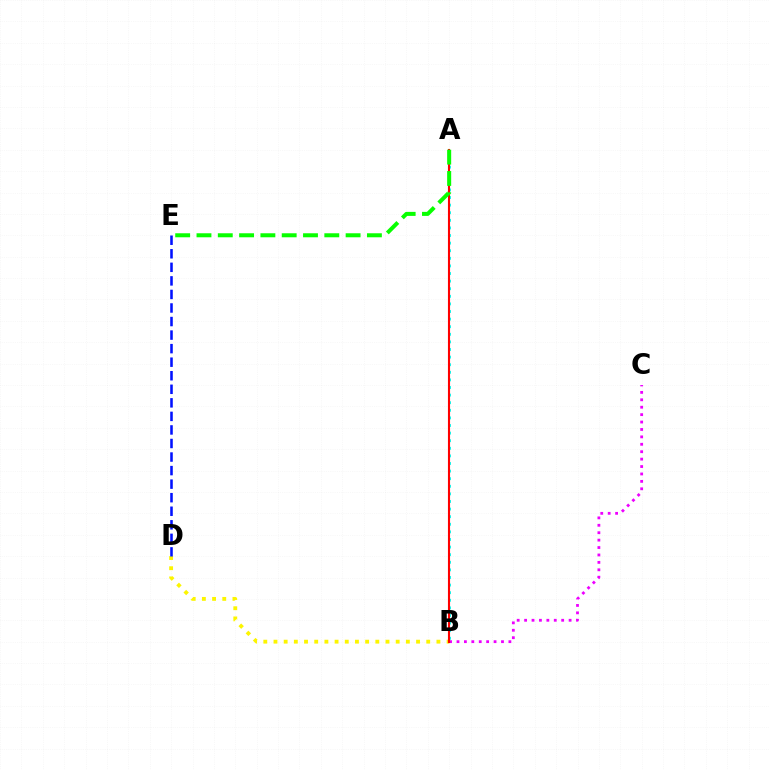{('A', 'B'): [{'color': '#00fff6', 'line_style': 'dotted', 'thickness': 2.06}, {'color': '#ff0000', 'line_style': 'solid', 'thickness': 1.52}], ('B', 'C'): [{'color': '#ee00ff', 'line_style': 'dotted', 'thickness': 2.02}], ('B', 'D'): [{'color': '#fcf500', 'line_style': 'dotted', 'thickness': 2.77}], ('A', 'E'): [{'color': '#08ff00', 'line_style': 'dashed', 'thickness': 2.89}], ('D', 'E'): [{'color': '#0010ff', 'line_style': 'dashed', 'thickness': 1.84}]}